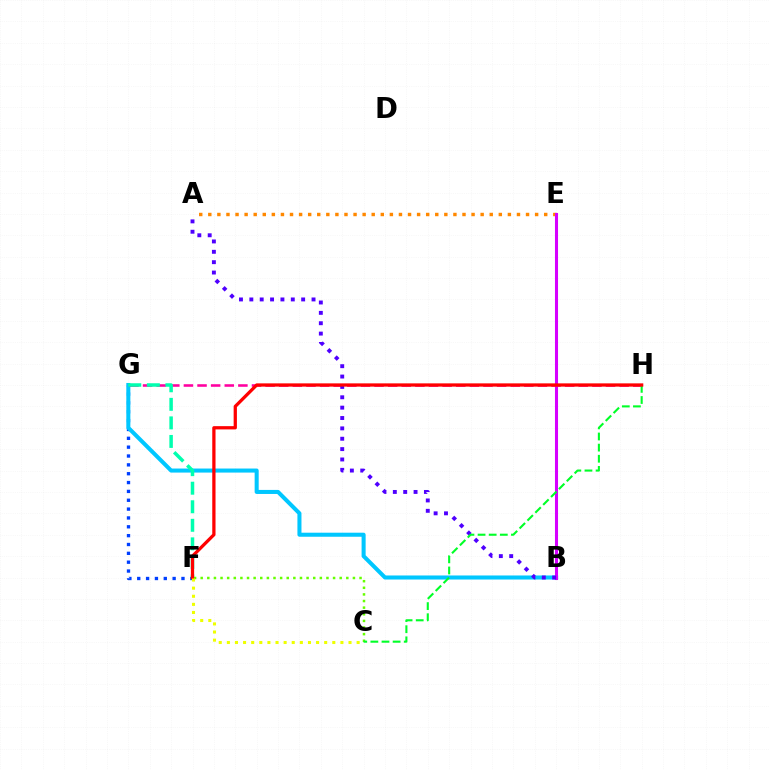{('A', 'E'): [{'color': '#ff8800', 'line_style': 'dotted', 'thickness': 2.47}], ('F', 'G'): [{'color': '#003fff', 'line_style': 'dotted', 'thickness': 2.4}, {'color': '#00ffaf', 'line_style': 'dashed', 'thickness': 2.52}], ('B', 'G'): [{'color': '#00c7ff', 'line_style': 'solid', 'thickness': 2.91}], ('B', 'E'): [{'color': '#d600ff', 'line_style': 'solid', 'thickness': 2.21}], ('G', 'H'): [{'color': '#ff00a0', 'line_style': 'dashed', 'thickness': 1.85}], ('A', 'B'): [{'color': '#4f00ff', 'line_style': 'dotted', 'thickness': 2.82}], ('C', 'F'): [{'color': '#66ff00', 'line_style': 'dotted', 'thickness': 1.8}, {'color': '#eeff00', 'line_style': 'dotted', 'thickness': 2.2}], ('C', 'H'): [{'color': '#00ff27', 'line_style': 'dashed', 'thickness': 1.51}], ('F', 'H'): [{'color': '#ff0000', 'line_style': 'solid', 'thickness': 2.35}]}